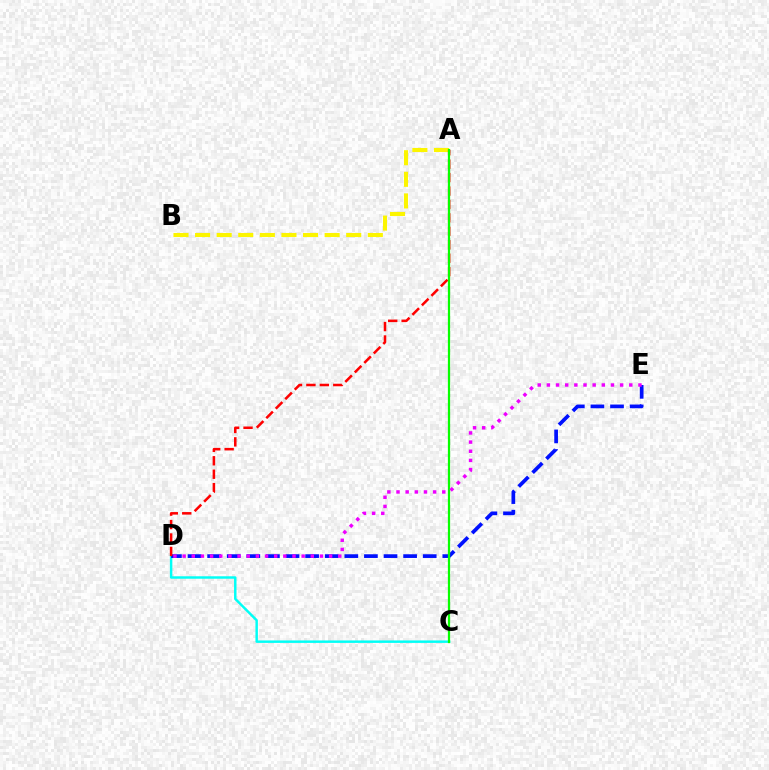{('C', 'D'): [{'color': '#00fff6', 'line_style': 'solid', 'thickness': 1.77}], ('A', 'B'): [{'color': '#fcf500', 'line_style': 'dashed', 'thickness': 2.93}], ('D', 'E'): [{'color': '#0010ff', 'line_style': 'dashed', 'thickness': 2.66}, {'color': '#ee00ff', 'line_style': 'dotted', 'thickness': 2.49}], ('A', 'D'): [{'color': '#ff0000', 'line_style': 'dashed', 'thickness': 1.82}], ('A', 'C'): [{'color': '#08ff00', 'line_style': 'solid', 'thickness': 1.62}]}